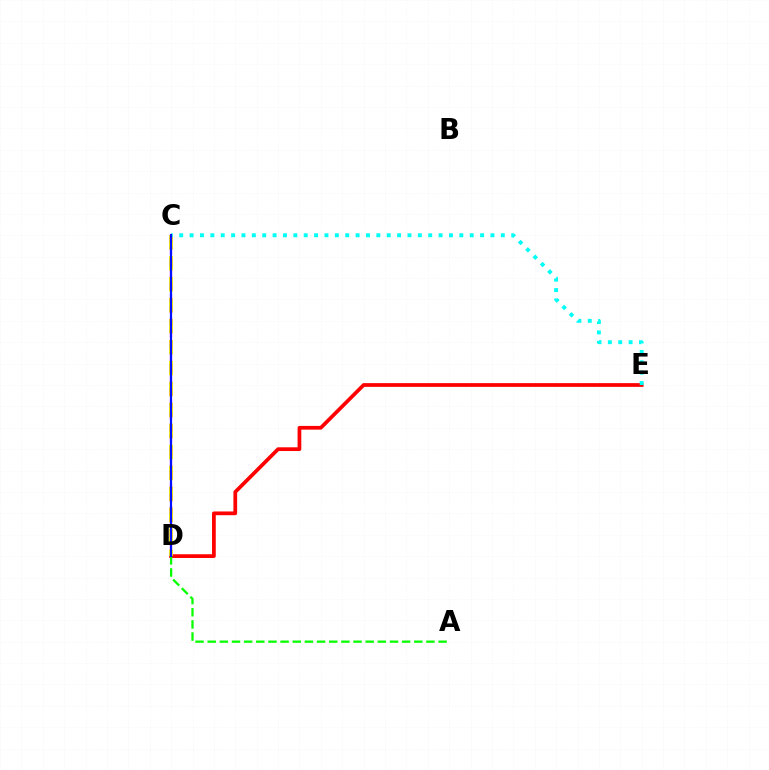{('D', 'E'): [{'color': '#ff0000', 'line_style': 'solid', 'thickness': 2.68}], ('C', 'D'): [{'color': '#fcf500', 'line_style': 'dashed', 'thickness': 2.85}, {'color': '#ee00ff', 'line_style': 'dashed', 'thickness': 1.6}, {'color': '#0010ff', 'line_style': 'solid', 'thickness': 1.56}], ('C', 'E'): [{'color': '#00fff6', 'line_style': 'dotted', 'thickness': 2.82}], ('A', 'D'): [{'color': '#08ff00', 'line_style': 'dashed', 'thickness': 1.65}]}